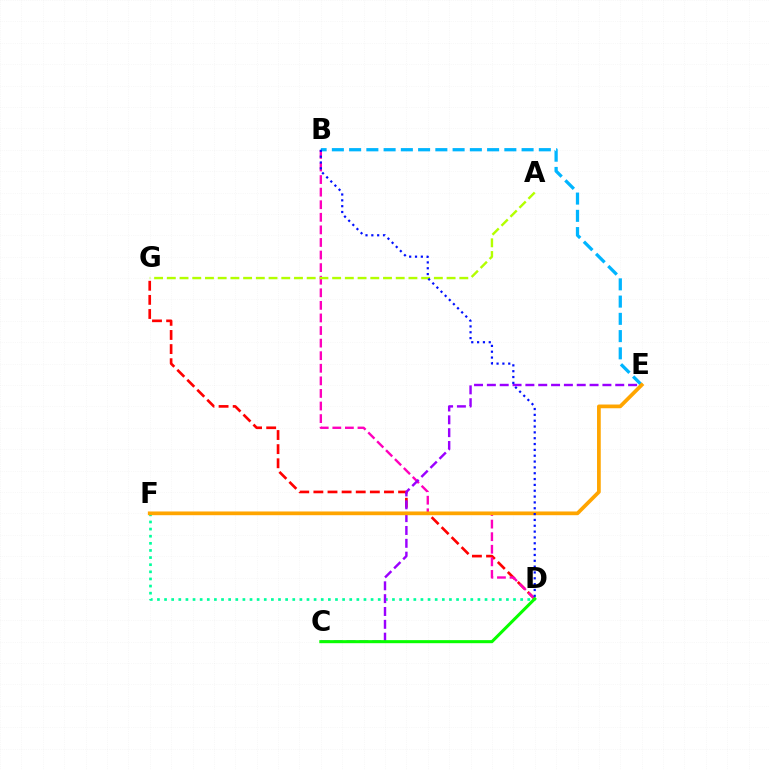{('D', 'G'): [{'color': '#ff0000', 'line_style': 'dashed', 'thickness': 1.92}], ('D', 'F'): [{'color': '#00ff9d', 'line_style': 'dotted', 'thickness': 1.94}], ('B', 'D'): [{'color': '#ff00bd', 'line_style': 'dashed', 'thickness': 1.71}, {'color': '#0010ff', 'line_style': 'dotted', 'thickness': 1.59}], ('C', 'E'): [{'color': '#9b00ff', 'line_style': 'dashed', 'thickness': 1.74}], ('A', 'G'): [{'color': '#b3ff00', 'line_style': 'dashed', 'thickness': 1.73}], ('B', 'E'): [{'color': '#00b5ff', 'line_style': 'dashed', 'thickness': 2.34}], ('C', 'D'): [{'color': '#08ff00', 'line_style': 'solid', 'thickness': 2.2}], ('E', 'F'): [{'color': '#ffa500', 'line_style': 'solid', 'thickness': 2.69}]}